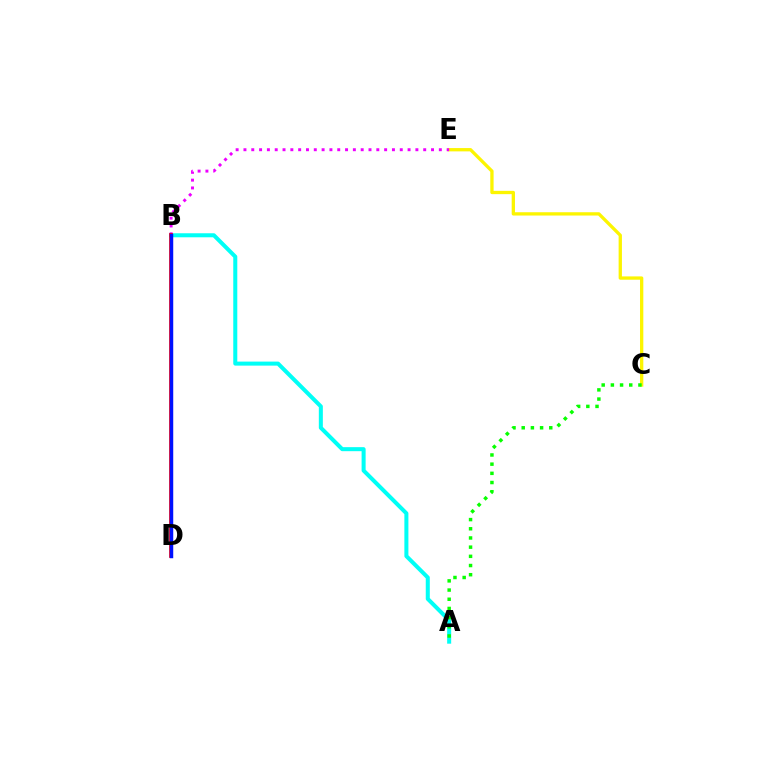{('A', 'B'): [{'color': '#00fff6', 'line_style': 'solid', 'thickness': 2.9}], ('C', 'E'): [{'color': '#fcf500', 'line_style': 'solid', 'thickness': 2.38}], ('A', 'C'): [{'color': '#08ff00', 'line_style': 'dotted', 'thickness': 2.5}], ('B', 'E'): [{'color': '#ee00ff', 'line_style': 'dotted', 'thickness': 2.12}], ('B', 'D'): [{'color': '#ff0000', 'line_style': 'solid', 'thickness': 2.68}, {'color': '#0010ff', 'line_style': 'solid', 'thickness': 2.49}]}